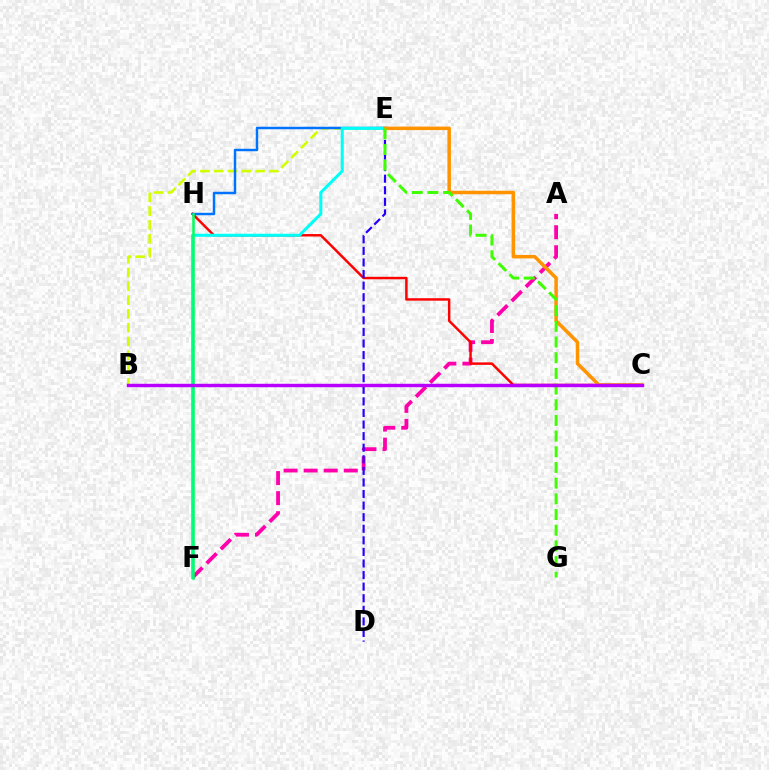{('A', 'F'): [{'color': '#ff00ac', 'line_style': 'dashed', 'thickness': 2.72}], ('B', 'E'): [{'color': '#d1ff00', 'line_style': 'dashed', 'thickness': 1.87}], ('C', 'H'): [{'color': '#ff0000', 'line_style': 'solid', 'thickness': 1.77}], ('E', 'H'): [{'color': '#0074ff', 'line_style': 'solid', 'thickness': 1.78}], ('E', 'F'): [{'color': '#00fff6', 'line_style': 'solid', 'thickness': 2.2}], ('F', 'H'): [{'color': '#00ff5c', 'line_style': 'solid', 'thickness': 1.82}], ('D', 'E'): [{'color': '#2500ff', 'line_style': 'dashed', 'thickness': 1.57}], ('C', 'E'): [{'color': '#ff9400', 'line_style': 'solid', 'thickness': 2.53}], ('E', 'G'): [{'color': '#3dff00', 'line_style': 'dashed', 'thickness': 2.13}], ('B', 'C'): [{'color': '#b900ff', 'line_style': 'solid', 'thickness': 2.47}]}